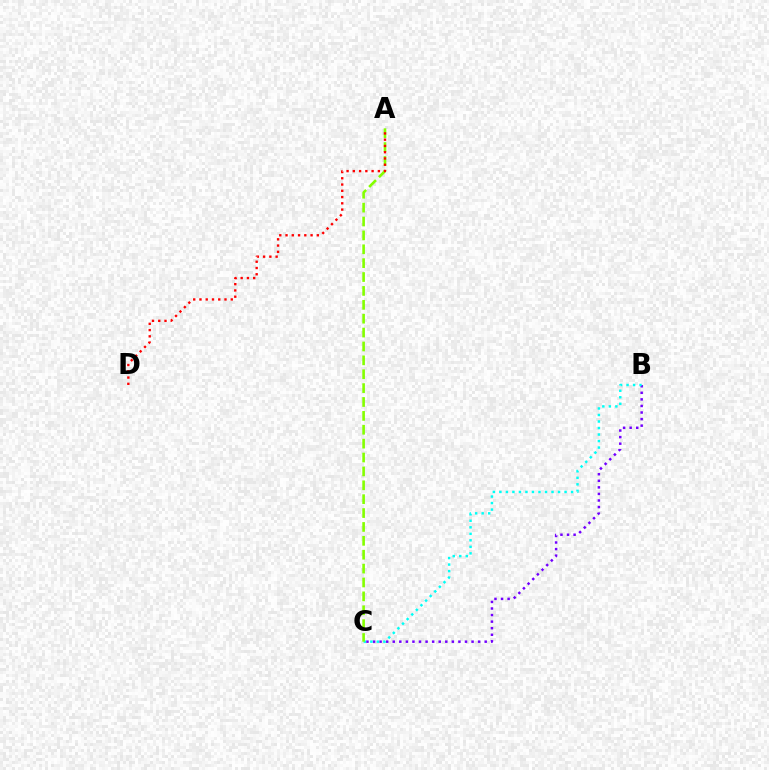{('B', 'C'): [{'color': '#7200ff', 'line_style': 'dotted', 'thickness': 1.78}, {'color': '#00fff6', 'line_style': 'dotted', 'thickness': 1.77}], ('A', 'C'): [{'color': '#84ff00', 'line_style': 'dashed', 'thickness': 1.89}], ('A', 'D'): [{'color': '#ff0000', 'line_style': 'dotted', 'thickness': 1.7}]}